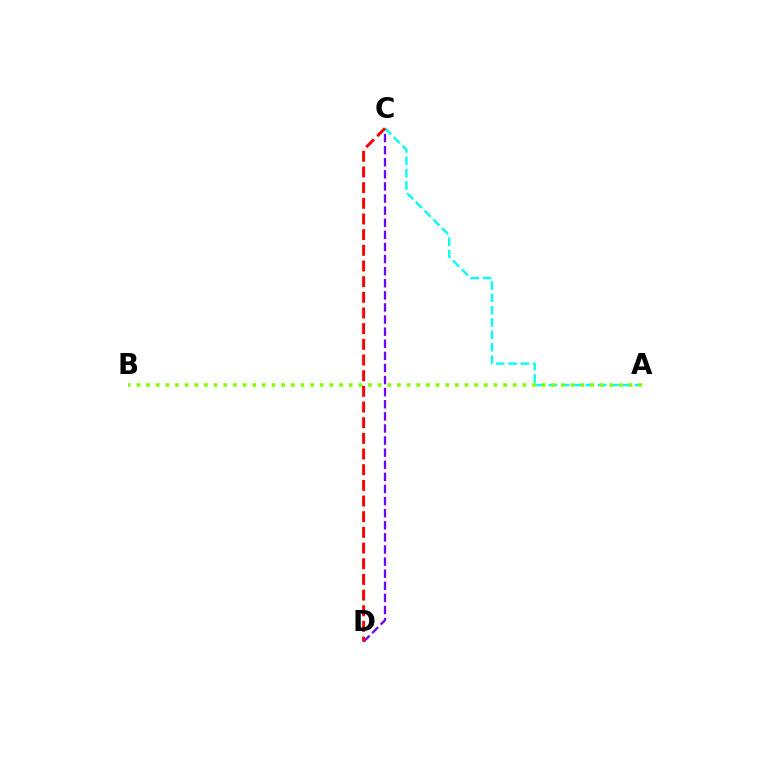{('C', 'D'): [{'color': '#7200ff', 'line_style': 'dashed', 'thickness': 1.64}, {'color': '#ff0000', 'line_style': 'dashed', 'thickness': 2.13}], ('A', 'C'): [{'color': '#00fff6', 'line_style': 'dashed', 'thickness': 1.68}], ('A', 'B'): [{'color': '#84ff00', 'line_style': 'dotted', 'thickness': 2.62}]}